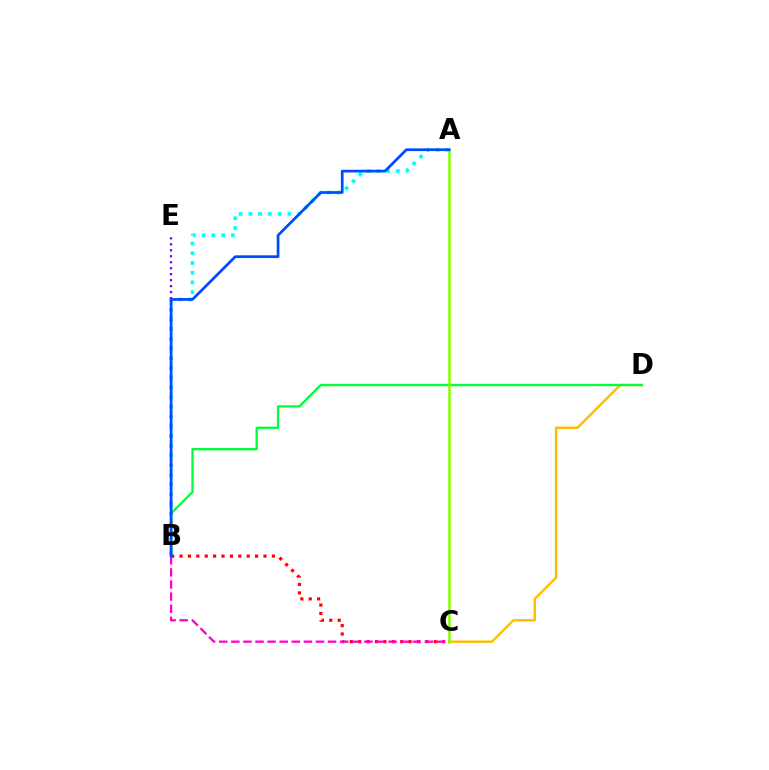{('C', 'D'): [{'color': '#ffbd00', 'line_style': 'solid', 'thickness': 1.73}], ('A', 'B'): [{'color': '#00fff6', 'line_style': 'dotted', 'thickness': 2.64}, {'color': '#004bff', 'line_style': 'solid', 'thickness': 1.96}], ('B', 'C'): [{'color': '#ff0000', 'line_style': 'dotted', 'thickness': 2.28}, {'color': '#ff00cf', 'line_style': 'dashed', 'thickness': 1.64}], ('B', 'D'): [{'color': '#00ff39', 'line_style': 'solid', 'thickness': 1.67}], ('B', 'E'): [{'color': '#7200ff', 'line_style': 'dotted', 'thickness': 1.62}], ('A', 'C'): [{'color': '#84ff00', 'line_style': 'solid', 'thickness': 1.82}]}